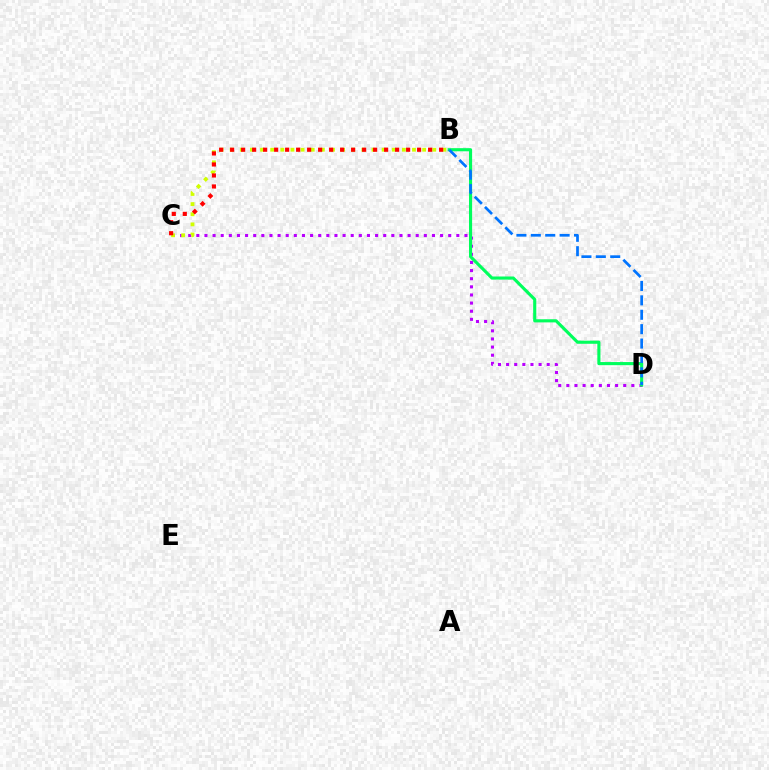{('C', 'D'): [{'color': '#b900ff', 'line_style': 'dotted', 'thickness': 2.21}], ('B', 'C'): [{'color': '#d1ff00', 'line_style': 'dotted', 'thickness': 2.75}, {'color': '#ff0000', 'line_style': 'dotted', 'thickness': 2.99}], ('B', 'D'): [{'color': '#00ff5c', 'line_style': 'solid', 'thickness': 2.24}, {'color': '#0074ff', 'line_style': 'dashed', 'thickness': 1.96}]}